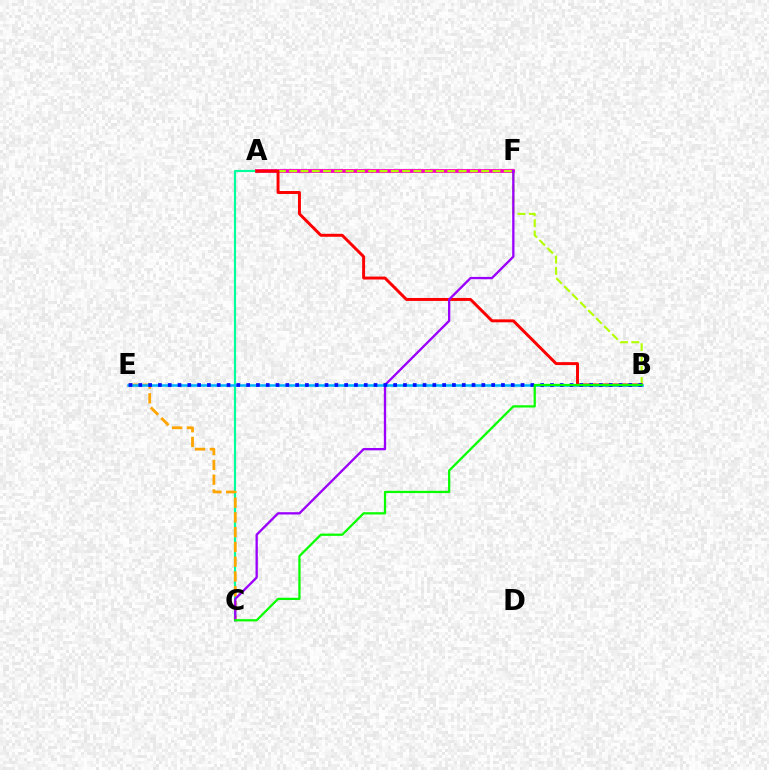{('A', 'F'): [{'color': '#ff00bd', 'line_style': 'solid', 'thickness': 2.71}], ('A', 'C'): [{'color': '#00ff9d', 'line_style': 'solid', 'thickness': 1.56}], ('C', 'E'): [{'color': '#ffa500', 'line_style': 'dashed', 'thickness': 2.01}], ('A', 'B'): [{'color': '#b3ff00', 'line_style': 'dashed', 'thickness': 1.53}, {'color': '#ff0000', 'line_style': 'solid', 'thickness': 2.12}], ('C', 'F'): [{'color': '#9b00ff', 'line_style': 'solid', 'thickness': 1.66}], ('B', 'E'): [{'color': '#00b5ff', 'line_style': 'solid', 'thickness': 1.82}, {'color': '#0010ff', 'line_style': 'dotted', 'thickness': 2.66}], ('B', 'C'): [{'color': '#08ff00', 'line_style': 'solid', 'thickness': 1.62}]}